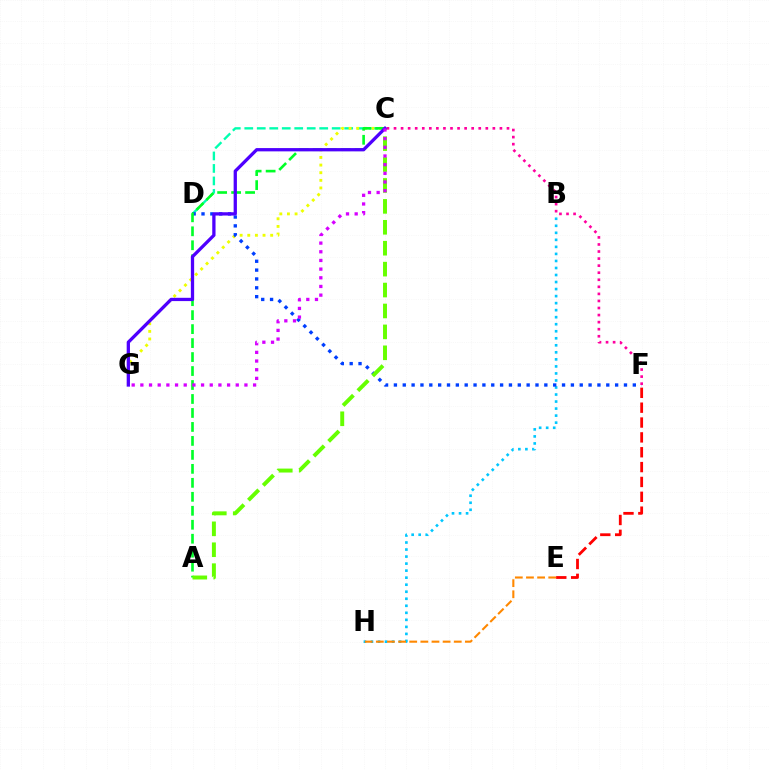{('C', 'D'): [{'color': '#00ffaf', 'line_style': 'dashed', 'thickness': 1.7}], ('B', 'H'): [{'color': '#00c7ff', 'line_style': 'dotted', 'thickness': 1.91}], ('E', 'F'): [{'color': '#ff0000', 'line_style': 'dashed', 'thickness': 2.02}], ('C', 'G'): [{'color': '#eeff00', 'line_style': 'dotted', 'thickness': 2.07}, {'color': '#4f00ff', 'line_style': 'solid', 'thickness': 2.36}, {'color': '#d600ff', 'line_style': 'dotted', 'thickness': 2.36}], ('D', 'F'): [{'color': '#003fff', 'line_style': 'dotted', 'thickness': 2.4}], ('A', 'C'): [{'color': '#00ff27', 'line_style': 'dashed', 'thickness': 1.9}, {'color': '#66ff00', 'line_style': 'dashed', 'thickness': 2.84}], ('C', 'F'): [{'color': '#ff00a0', 'line_style': 'dotted', 'thickness': 1.92}], ('E', 'H'): [{'color': '#ff8800', 'line_style': 'dashed', 'thickness': 1.51}]}